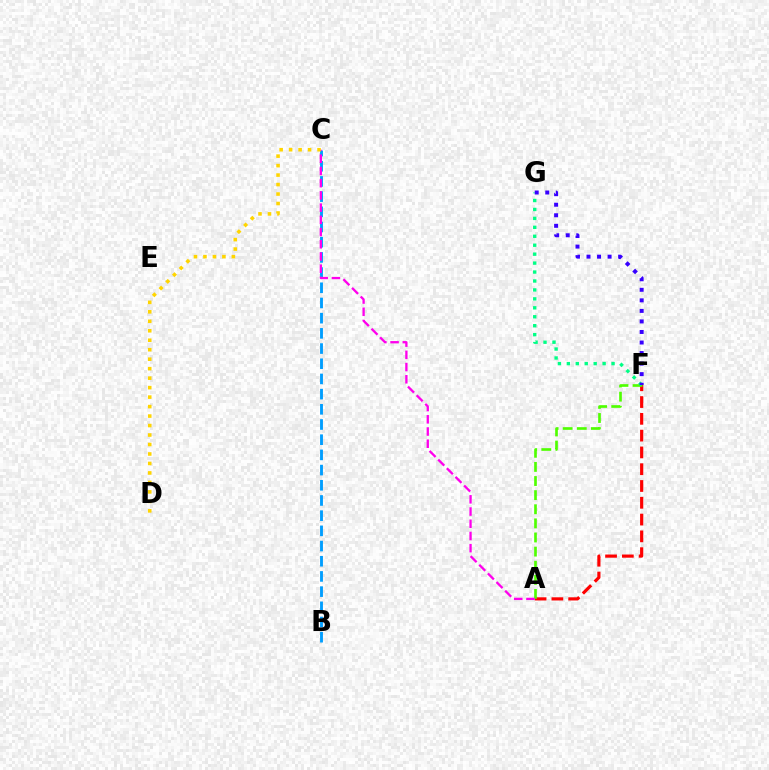{('B', 'C'): [{'color': '#009eff', 'line_style': 'dashed', 'thickness': 2.06}], ('A', 'F'): [{'color': '#ff0000', 'line_style': 'dashed', 'thickness': 2.28}, {'color': '#4fff00', 'line_style': 'dashed', 'thickness': 1.92}], ('F', 'G'): [{'color': '#00ff86', 'line_style': 'dotted', 'thickness': 2.43}, {'color': '#3700ff', 'line_style': 'dotted', 'thickness': 2.86}], ('A', 'C'): [{'color': '#ff00ed', 'line_style': 'dashed', 'thickness': 1.66}], ('C', 'D'): [{'color': '#ffd500', 'line_style': 'dotted', 'thickness': 2.58}]}